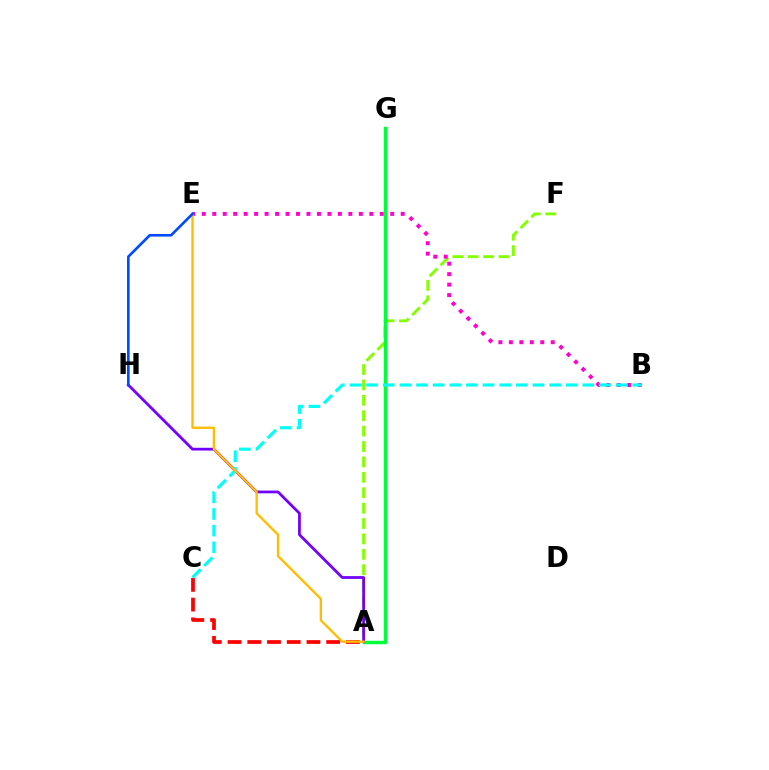{('A', 'C'): [{'color': '#ff0000', 'line_style': 'dashed', 'thickness': 2.68}], ('A', 'F'): [{'color': '#84ff00', 'line_style': 'dashed', 'thickness': 2.09}], ('A', 'G'): [{'color': '#00ff39', 'line_style': 'solid', 'thickness': 2.5}], ('A', 'H'): [{'color': '#7200ff', 'line_style': 'solid', 'thickness': 1.98}], ('B', 'E'): [{'color': '#ff00cf', 'line_style': 'dotted', 'thickness': 2.84}], ('B', 'C'): [{'color': '#00fff6', 'line_style': 'dashed', 'thickness': 2.26}], ('A', 'E'): [{'color': '#ffbd00', 'line_style': 'solid', 'thickness': 1.68}], ('E', 'H'): [{'color': '#004bff', 'line_style': 'solid', 'thickness': 1.9}]}